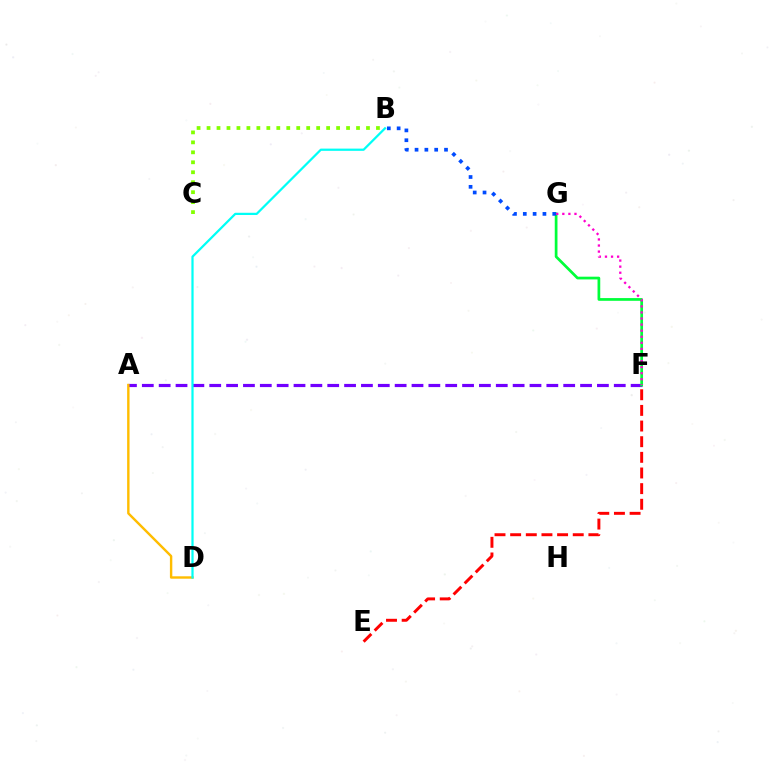{('A', 'F'): [{'color': '#7200ff', 'line_style': 'dashed', 'thickness': 2.29}], ('F', 'G'): [{'color': '#00ff39', 'line_style': 'solid', 'thickness': 1.96}, {'color': '#ff00cf', 'line_style': 'dotted', 'thickness': 1.65}], ('A', 'D'): [{'color': '#ffbd00', 'line_style': 'solid', 'thickness': 1.73}], ('B', 'D'): [{'color': '#00fff6', 'line_style': 'solid', 'thickness': 1.61}], ('B', 'G'): [{'color': '#004bff', 'line_style': 'dotted', 'thickness': 2.67}], ('B', 'C'): [{'color': '#84ff00', 'line_style': 'dotted', 'thickness': 2.71}], ('E', 'F'): [{'color': '#ff0000', 'line_style': 'dashed', 'thickness': 2.13}]}